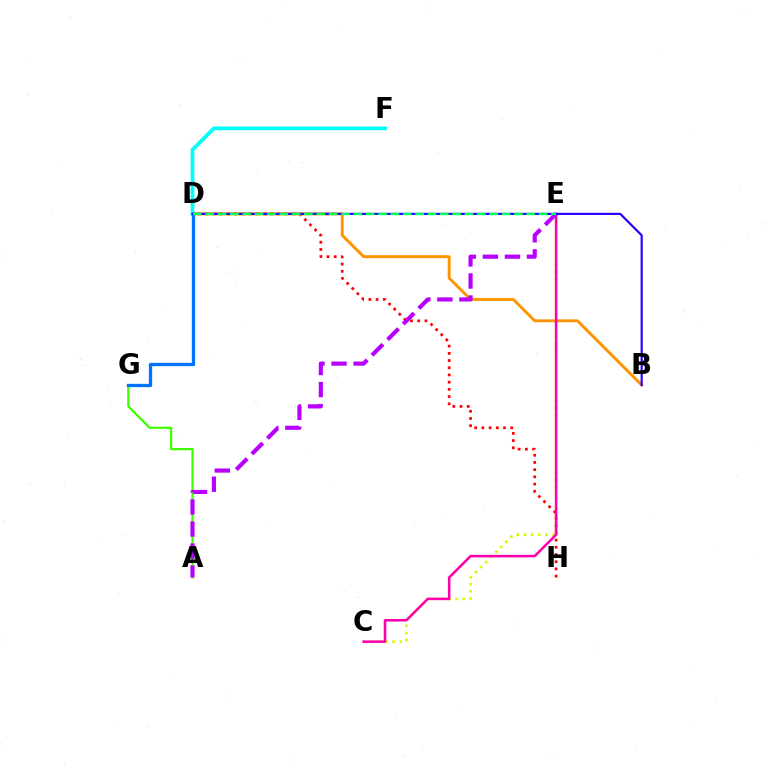{('D', 'H'): [{'color': '#ff0000', 'line_style': 'dotted', 'thickness': 1.96}], ('B', 'D'): [{'color': '#ff9400', 'line_style': 'solid', 'thickness': 2.1}, {'color': '#2500ff', 'line_style': 'solid', 'thickness': 1.55}], ('C', 'E'): [{'color': '#d1ff00', 'line_style': 'dotted', 'thickness': 1.95}, {'color': '#ff00ac', 'line_style': 'solid', 'thickness': 1.83}], ('D', 'F'): [{'color': '#00fff6', 'line_style': 'solid', 'thickness': 2.69}], ('A', 'G'): [{'color': '#3dff00', 'line_style': 'solid', 'thickness': 1.59}], ('A', 'E'): [{'color': '#b900ff', 'line_style': 'dashed', 'thickness': 3.0}], ('D', 'G'): [{'color': '#0074ff', 'line_style': 'solid', 'thickness': 2.38}], ('D', 'E'): [{'color': '#00ff5c', 'line_style': 'dashed', 'thickness': 1.68}]}